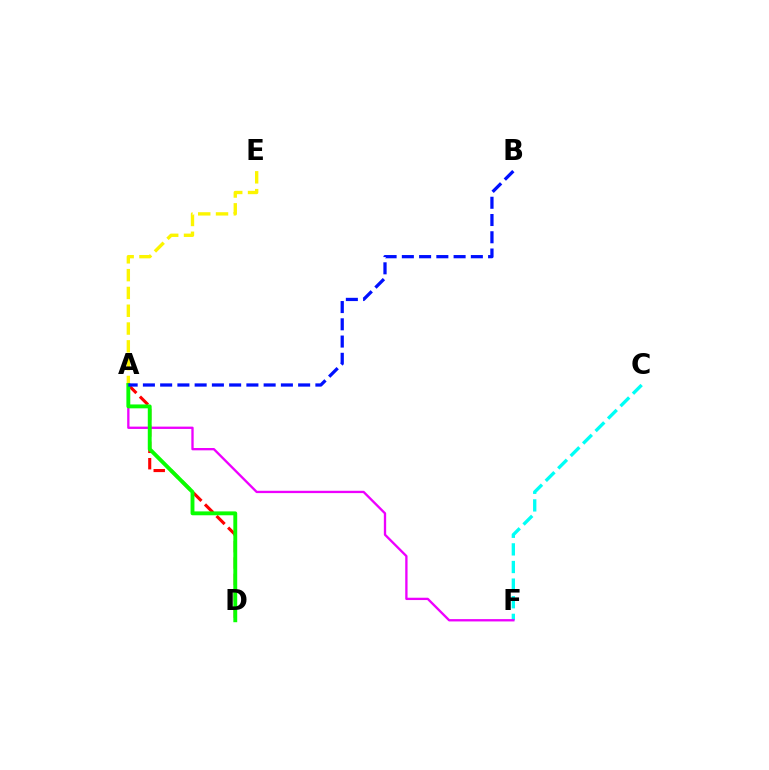{('C', 'F'): [{'color': '#00fff6', 'line_style': 'dashed', 'thickness': 2.39}], ('A', 'E'): [{'color': '#fcf500', 'line_style': 'dashed', 'thickness': 2.42}], ('A', 'D'): [{'color': '#ff0000', 'line_style': 'dashed', 'thickness': 2.22}, {'color': '#08ff00', 'line_style': 'solid', 'thickness': 2.79}], ('A', 'F'): [{'color': '#ee00ff', 'line_style': 'solid', 'thickness': 1.67}], ('A', 'B'): [{'color': '#0010ff', 'line_style': 'dashed', 'thickness': 2.34}]}